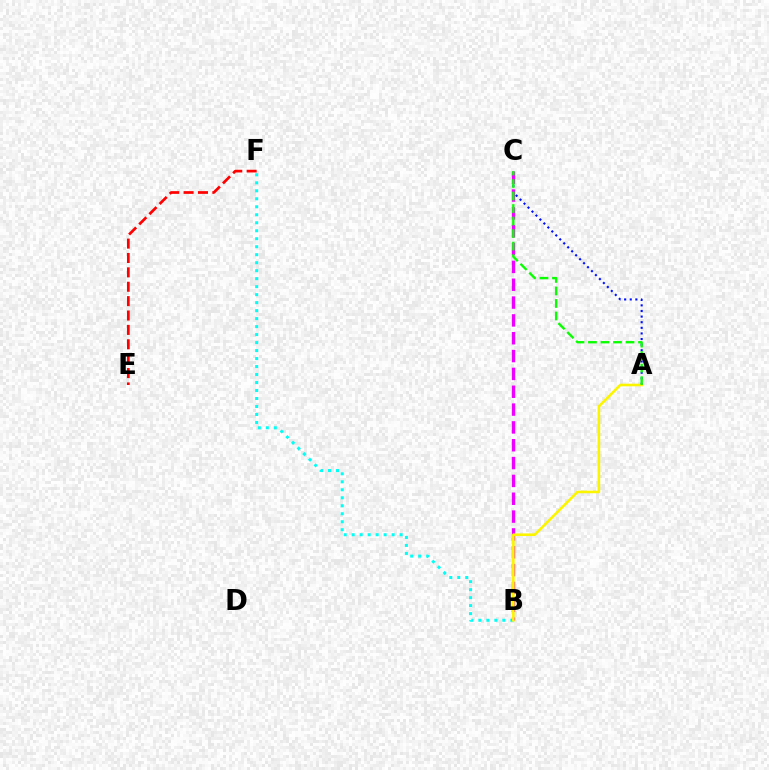{('A', 'C'): [{'color': '#0010ff', 'line_style': 'dotted', 'thickness': 1.52}, {'color': '#08ff00', 'line_style': 'dashed', 'thickness': 1.7}], ('B', 'F'): [{'color': '#00fff6', 'line_style': 'dotted', 'thickness': 2.17}], ('B', 'C'): [{'color': '#ee00ff', 'line_style': 'dashed', 'thickness': 2.42}], ('A', 'B'): [{'color': '#fcf500', 'line_style': 'solid', 'thickness': 1.88}], ('E', 'F'): [{'color': '#ff0000', 'line_style': 'dashed', 'thickness': 1.95}]}